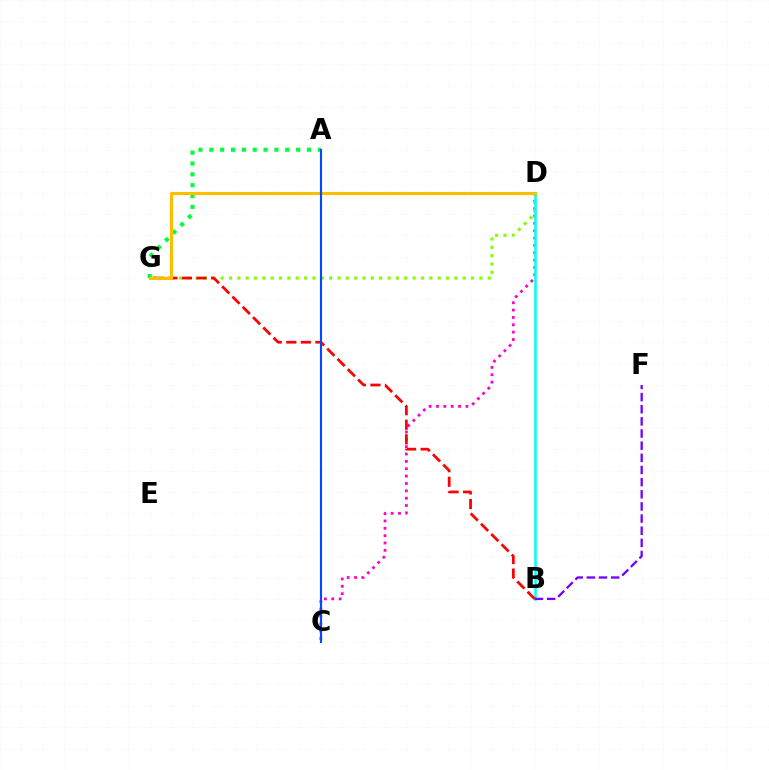{('A', 'G'): [{'color': '#00ff39', 'line_style': 'dotted', 'thickness': 2.95}], ('C', 'D'): [{'color': '#ff00cf', 'line_style': 'dotted', 'thickness': 2.0}], ('D', 'G'): [{'color': '#84ff00', 'line_style': 'dotted', 'thickness': 2.27}, {'color': '#ffbd00', 'line_style': 'solid', 'thickness': 2.24}], ('B', 'D'): [{'color': '#00fff6', 'line_style': 'solid', 'thickness': 1.86}], ('B', 'G'): [{'color': '#ff0000', 'line_style': 'dashed', 'thickness': 1.98}], ('A', 'C'): [{'color': '#004bff', 'line_style': 'solid', 'thickness': 1.53}], ('B', 'F'): [{'color': '#7200ff', 'line_style': 'dashed', 'thickness': 1.65}]}